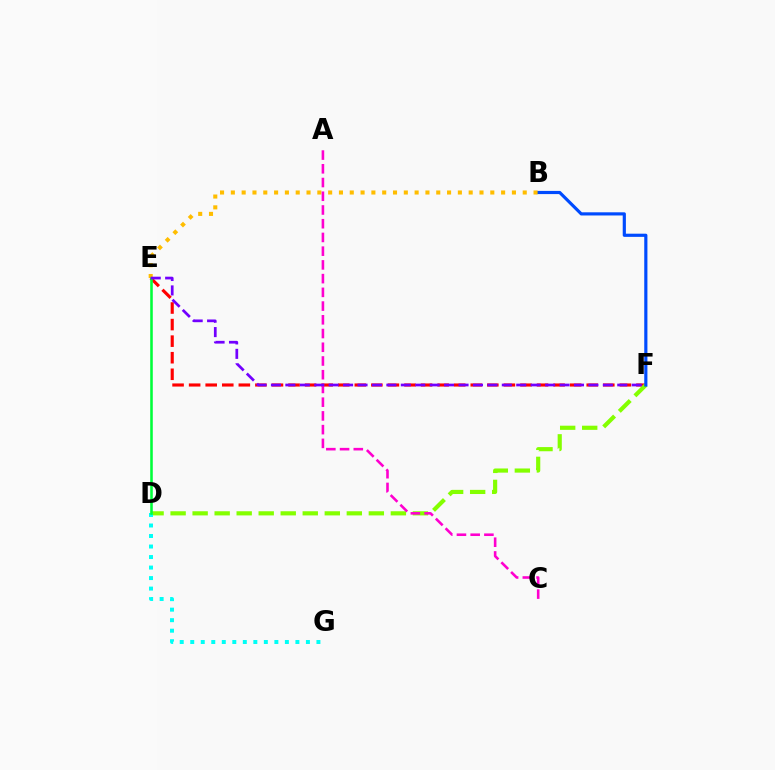{('E', 'F'): [{'color': '#ff0000', 'line_style': 'dashed', 'thickness': 2.25}, {'color': '#7200ff', 'line_style': 'dashed', 'thickness': 1.96}], ('D', 'F'): [{'color': '#84ff00', 'line_style': 'dashed', 'thickness': 2.99}], ('D', 'G'): [{'color': '#00fff6', 'line_style': 'dotted', 'thickness': 2.86}], ('B', 'F'): [{'color': '#004bff', 'line_style': 'solid', 'thickness': 2.28}], ('B', 'E'): [{'color': '#ffbd00', 'line_style': 'dotted', 'thickness': 2.94}], ('D', 'E'): [{'color': '#00ff39', 'line_style': 'solid', 'thickness': 1.84}], ('A', 'C'): [{'color': '#ff00cf', 'line_style': 'dashed', 'thickness': 1.86}]}